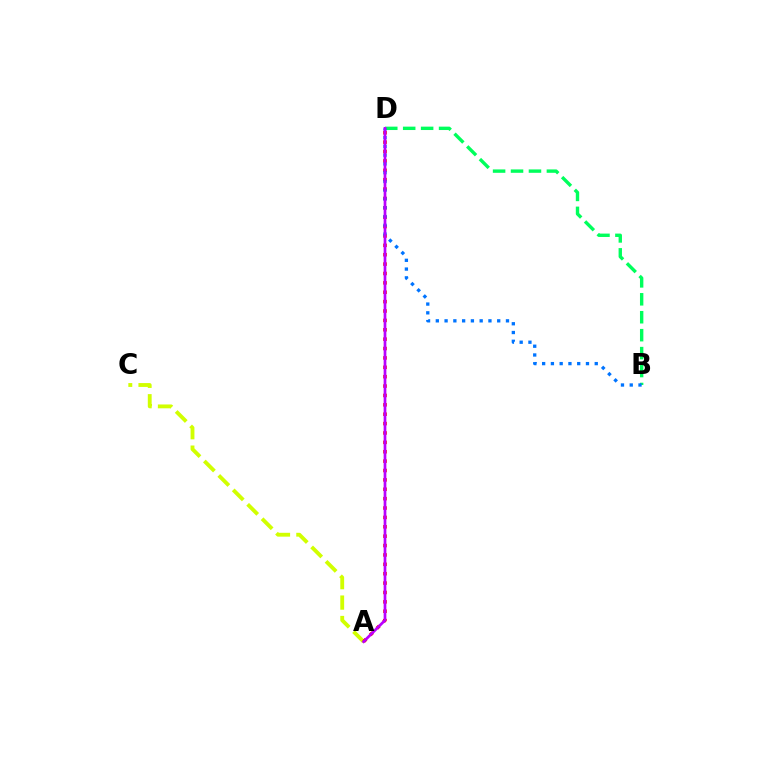{('A', 'C'): [{'color': '#d1ff00', 'line_style': 'dashed', 'thickness': 2.77}], ('A', 'D'): [{'color': '#ff0000', 'line_style': 'dotted', 'thickness': 2.55}, {'color': '#b900ff', 'line_style': 'solid', 'thickness': 1.95}], ('B', 'D'): [{'color': '#00ff5c', 'line_style': 'dashed', 'thickness': 2.44}, {'color': '#0074ff', 'line_style': 'dotted', 'thickness': 2.38}]}